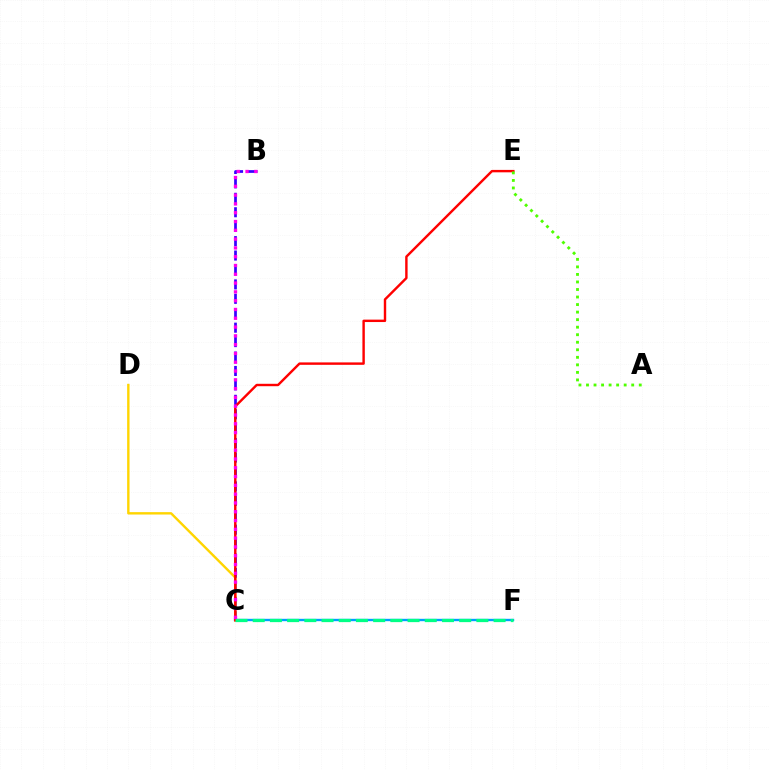{('C', 'F'): [{'color': '#009eff', 'line_style': 'solid', 'thickness': 1.71}, {'color': '#00ff86', 'line_style': 'dashed', 'thickness': 2.34}], ('B', 'C'): [{'color': '#3700ff', 'line_style': 'dashed', 'thickness': 1.96}, {'color': '#ff00ed', 'line_style': 'dotted', 'thickness': 2.39}], ('C', 'D'): [{'color': '#ffd500', 'line_style': 'solid', 'thickness': 1.72}], ('C', 'E'): [{'color': '#ff0000', 'line_style': 'solid', 'thickness': 1.74}], ('A', 'E'): [{'color': '#4fff00', 'line_style': 'dotted', 'thickness': 2.05}]}